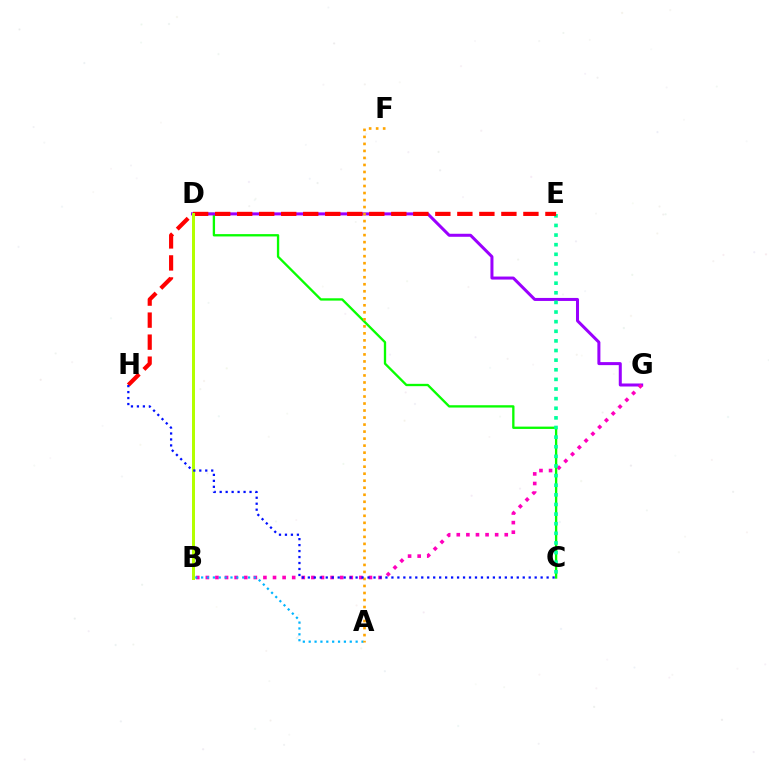{('C', 'D'): [{'color': '#08ff00', 'line_style': 'solid', 'thickness': 1.67}], ('D', 'G'): [{'color': '#9b00ff', 'line_style': 'solid', 'thickness': 2.17}], ('B', 'G'): [{'color': '#ff00bd', 'line_style': 'dotted', 'thickness': 2.61}], ('C', 'E'): [{'color': '#00ff9d', 'line_style': 'dotted', 'thickness': 2.61}], ('E', 'H'): [{'color': '#ff0000', 'line_style': 'dashed', 'thickness': 2.99}], ('B', 'D'): [{'color': '#b3ff00', 'line_style': 'solid', 'thickness': 2.16}], ('A', 'B'): [{'color': '#00b5ff', 'line_style': 'dotted', 'thickness': 1.59}], ('A', 'F'): [{'color': '#ffa500', 'line_style': 'dotted', 'thickness': 1.91}], ('C', 'H'): [{'color': '#0010ff', 'line_style': 'dotted', 'thickness': 1.62}]}